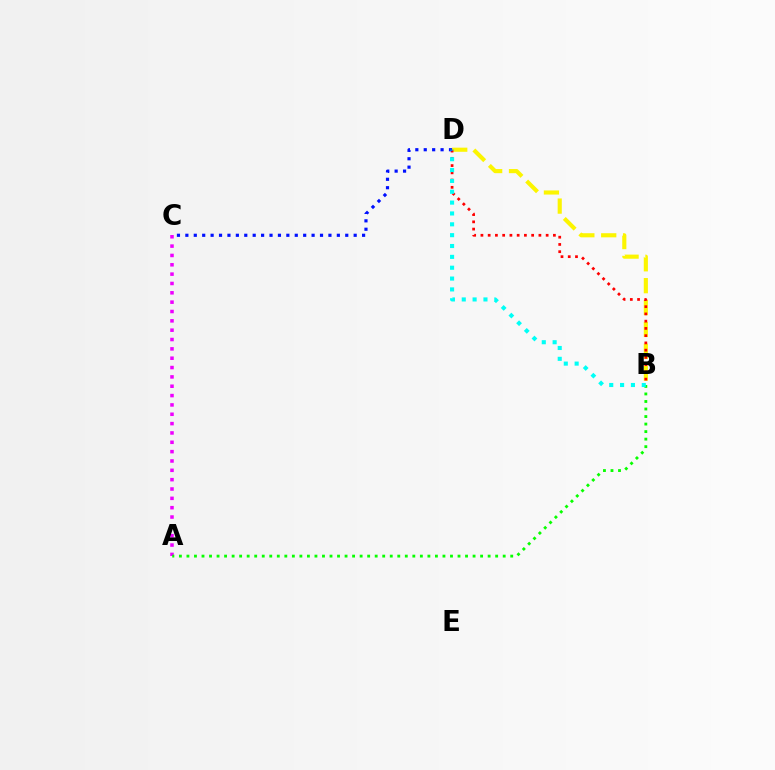{('B', 'D'): [{'color': '#fcf500', 'line_style': 'dashed', 'thickness': 2.97}, {'color': '#ff0000', 'line_style': 'dotted', 'thickness': 1.97}, {'color': '#00fff6', 'line_style': 'dotted', 'thickness': 2.95}], ('A', 'C'): [{'color': '#ee00ff', 'line_style': 'dotted', 'thickness': 2.54}], ('C', 'D'): [{'color': '#0010ff', 'line_style': 'dotted', 'thickness': 2.29}], ('A', 'B'): [{'color': '#08ff00', 'line_style': 'dotted', 'thickness': 2.05}]}